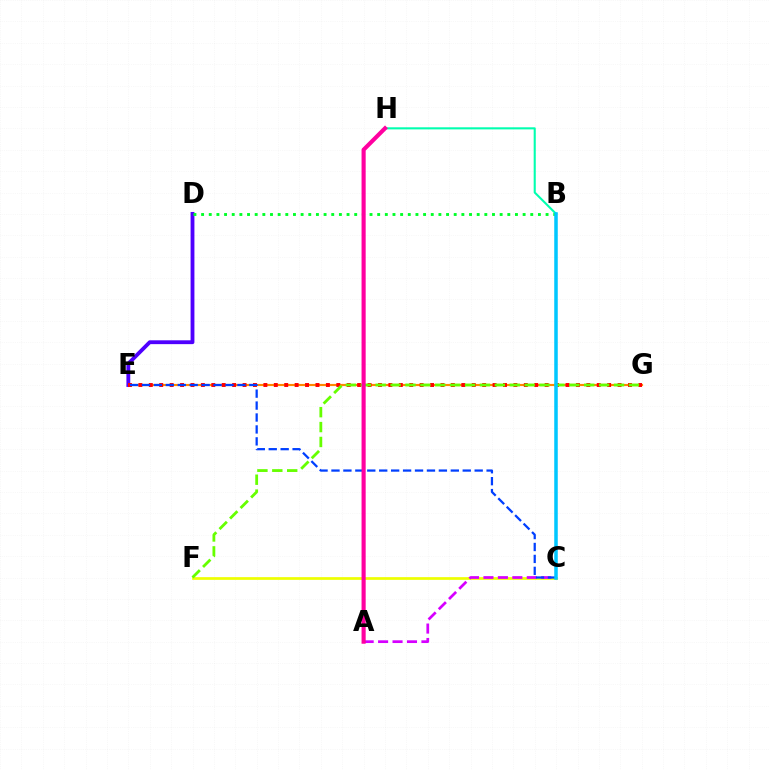{('E', 'G'): [{'color': '#ff8800', 'line_style': 'solid', 'thickness': 1.55}, {'color': '#ff0000', 'line_style': 'dotted', 'thickness': 2.83}], ('C', 'F'): [{'color': '#eeff00', 'line_style': 'solid', 'thickness': 1.95}], ('D', 'E'): [{'color': '#4f00ff', 'line_style': 'solid', 'thickness': 2.76}], ('F', 'G'): [{'color': '#66ff00', 'line_style': 'dashed', 'thickness': 2.02}], ('A', 'C'): [{'color': '#d600ff', 'line_style': 'dashed', 'thickness': 1.96}], ('B', 'H'): [{'color': '#00ffaf', 'line_style': 'solid', 'thickness': 1.5}], ('B', 'D'): [{'color': '#00ff27', 'line_style': 'dotted', 'thickness': 2.08}], ('C', 'E'): [{'color': '#003fff', 'line_style': 'dashed', 'thickness': 1.62}], ('B', 'C'): [{'color': '#00c7ff', 'line_style': 'solid', 'thickness': 2.54}], ('A', 'H'): [{'color': '#ff00a0', 'line_style': 'solid', 'thickness': 2.97}]}